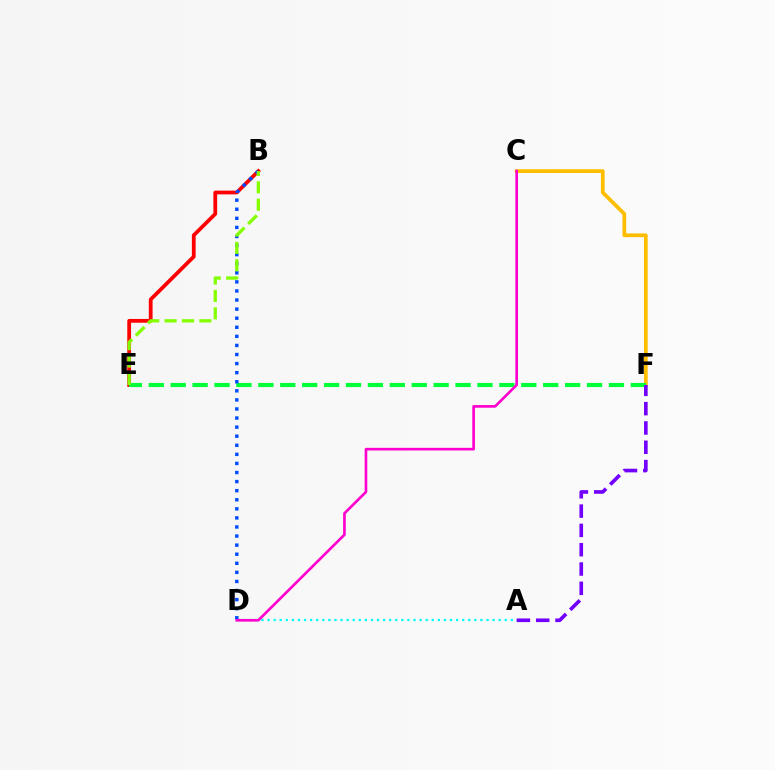{('B', 'E'): [{'color': '#ff0000', 'line_style': 'solid', 'thickness': 2.71}, {'color': '#84ff00', 'line_style': 'dashed', 'thickness': 2.36}], ('C', 'F'): [{'color': '#ffbd00', 'line_style': 'solid', 'thickness': 2.69}], ('A', 'D'): [{'color': '#00fff6', 'line_style': 'dotted', 'thickness': 1.65}], ('E', 'F'): [{'color': '#00ff39', 'line_style': 'dashed', 'thickness': 2.98}], ('B', 'D'): [{'color': '#004bff', 'line_style': 'dotted', 'thickness': 2.47}], ('A', 'F'): [{'color': '#7200ff', 'line_style': 'dashed', 'thickness': 2.62}], ('C', 'D'): [{'color': '#ff00cf', 'line_style': 'solid', 'thickness': 1.91}]}